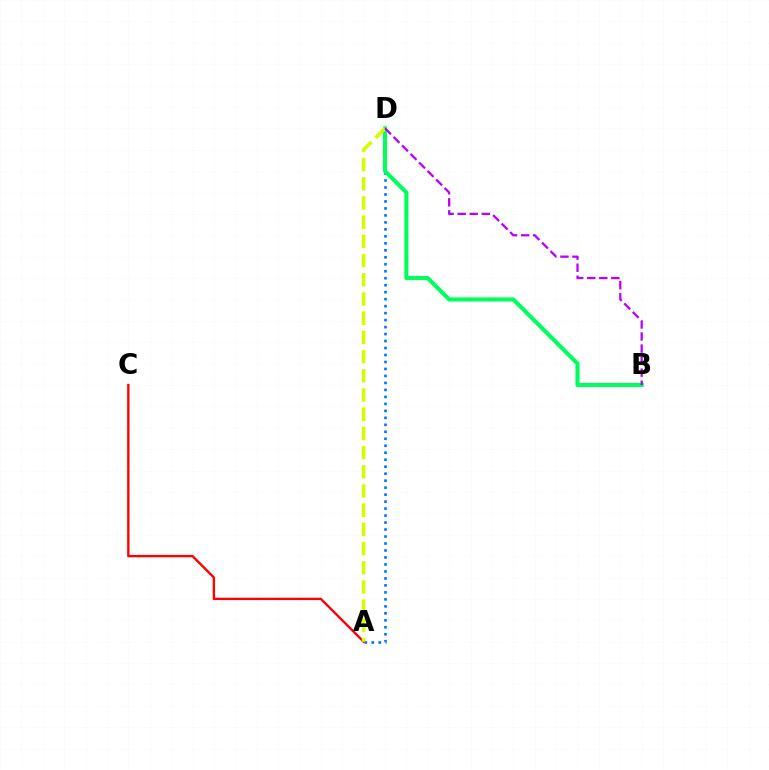{('A', 'D'): [{'color': '#0074ff', 'line_style': 'dotted', 'thickness': 1.9}, {'color': '#d1ff00', 'line_style': 'dashed', 'thickness': 2.61}], ('B', 'D'): [{'color': '#00ff5c', 'line_style': 'solid', 'thickness': 2.94}, {'color': '#b900ff', 'line_style': 'dashed', 'thickness': 1.64}], ('A', 'C'): [{'color': '#ff0000', 'line_style': 'solid', 'thickness': 1.71}]}